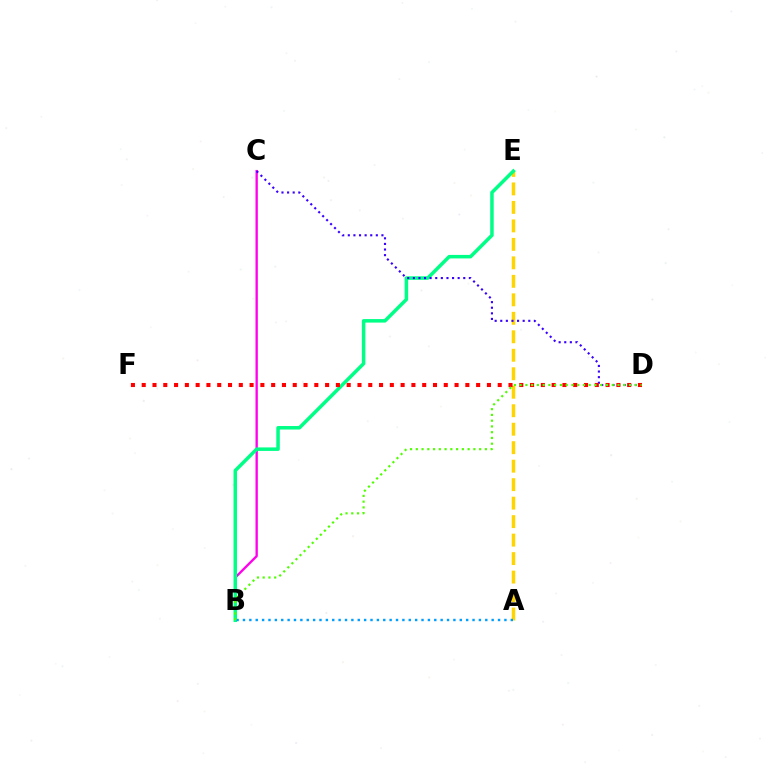{('A', 'E'): [{'color': '#ffd500', 'line_style': 'dashed', 'thickness': 2.51}], ('B', 'C'): [{'color': '#ff00ed', 'line_style': 'solid', 'thickness': 1.69}], ('B', 'E'): [{'color': '#00ff86', 'line_style': 'solid', 'thickness': 2.53}], ('A', 'B'): [{'color': '#009eff', 'line_style': 'dotted', 'thickness': 1.73}], ('C', 'D'): [{'color': '#3700ff', 'line_style': 'dotted', 'thickness': 1.52}], ('D', 'F'): [{'color': '#ff0000', 'line_style': 'dotted', 'thickness': 2.93}], ('B', 'D'): [{'color': '#4fff00', 'line_style': 'dotted', 'thickness': 1.56}]}